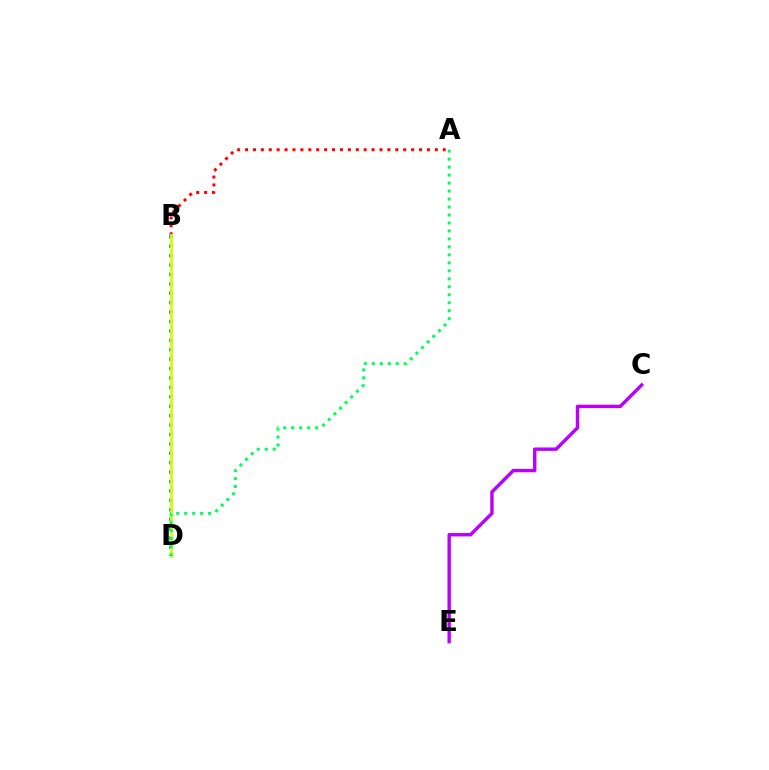{('B', 'D'): [{'color': '#0074ff', 'line_style': 'dotted', 'thickness': 2.56}, {'color': '#d1ff00', 'line_style': 'solid', 'thickness': 2.02}], ('C', 'E'): [{'color': '#b900ff', 'line_style': 'solid', 'thickness': 2.44}], ('A', 'B'): [{'color': '#ff0000', 'line_style': 'dotted', 'thickness': 2.15}], ('A', 'D'): [{'color': '#00ff5c', 'line_style': 'dotted', 'thickness': 2.17}]}